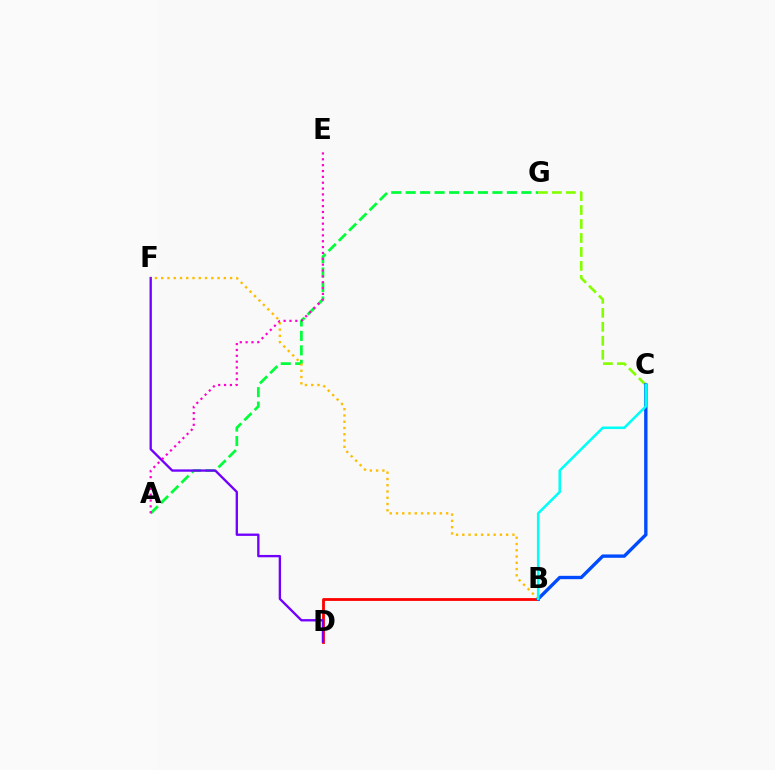{('B', 'D'): [{'color': '#ff0000', 'line_style': 'solid', 'thickness': 2.02}], ('A', 'G'): [{'color': '#00ff39', 'line_style': 'dashed', 'thickness': 1.96}], ('C', 'G'): [{'color': '#84ff00', 'line_style': 'dashed', 'thickness': 1.9}], ('D', 'F'): [{'color': '#7200ff', 'line_style': 'solid', 'thickness': 1.68}], ('B', 'F'): [{'color': '#ffbd00', 'line_style': 'dotted', 'thickness': 1.7}], ('B', 'C'): [{'color': '#004bff', 'line_style': 'solid', 'thickness': 2.42}, {'color': '#00fff6', 'line_style': 'solid', 'thickness': 1.83}], ('A', 'E'): [{'color': '#ff00cf', 'line_style': 'dotted', 'thickness': 1.59}]}